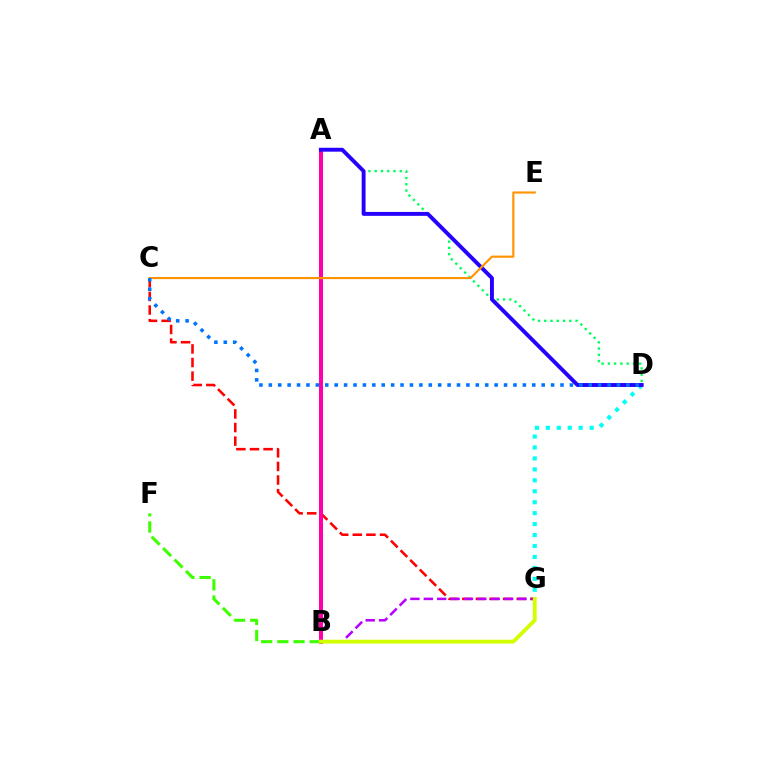{('C', 'G'): [{'color': '#ff0000', 'line_style': 'dashed', 'thickness': 1.85}], ('D', 'G'): [{'color': '#00fff6', 'line_style': 'dotted', 'thickness': 2.97}], ('B', 'G'): [{'color': '#b900ff', 'line_style': 'dashed', 'thickness': 1.82}, {'color': '#d1ff00', 'line_style': 'solid', 'thickness': 2.77}], ('A', 'D'): [{'color': '#00ff5c', 'line_style': 'dotted', 'thickness': 1.7}, {'color': '#2500ff', 'line_style': 'solid', 'thickness': 2.81}], ('A', 'B'): [{'color': '#ff00ac', 'line_style': 'solid', 'thickness': 2.88}], ('B', 'F'): [{'color': '#3dff00', 'line_style': 'dashed', 'thickness': 2.2}], ('C', 'E'): [{'color': '#ff9400', 'line_style': 'solid', 'thickness': 1.54}], ('C', 'D'): [{'color': '#0074ff', 'line_style': 'dotted', 'thickness': 2.56}]}